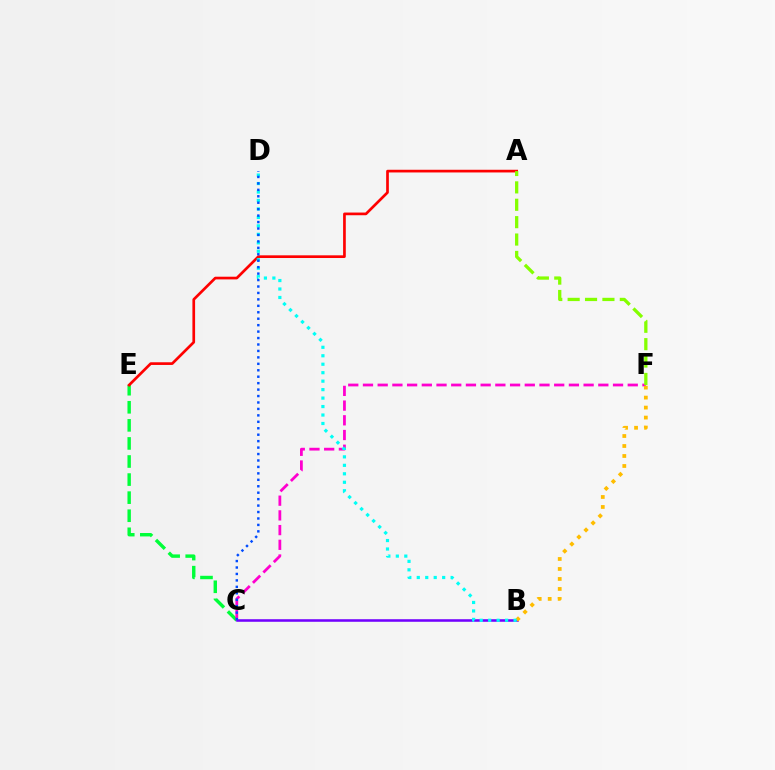{('C', 'E'): [{'color': '#00ff39', 'line_style': 'dashed', 'thickness': 2.46}], ('A', 'E'): [{'color': '#ff0000', 'line_style': 'solid', 'thickness': 1.93}], ('C', 'F'): [{'color': '#ff00cf', 'line_style': 'dashed', 'thickness': 2.0}], ('B', 'C'): [{'color': '#7200ff', 'line_style': 'solid', 'thickness': 1.84}], ('B', 'F'): [{'color': '#ffbd00', 'line_style': 'dotted', 'thickness': 2.71}], ('B', 'D'): [{'color': '#00fff6', 'line_style': 'dotted', 'thickness': 2.3}], ('A', 'F'): [{'color': '#84ff00', 'line_style': 'dashed', 'thickness': 2.36}], ('C', 'D'): [{'color': '#004bff', 'line_style': 'dotted', 'thickness': 1.75}]}